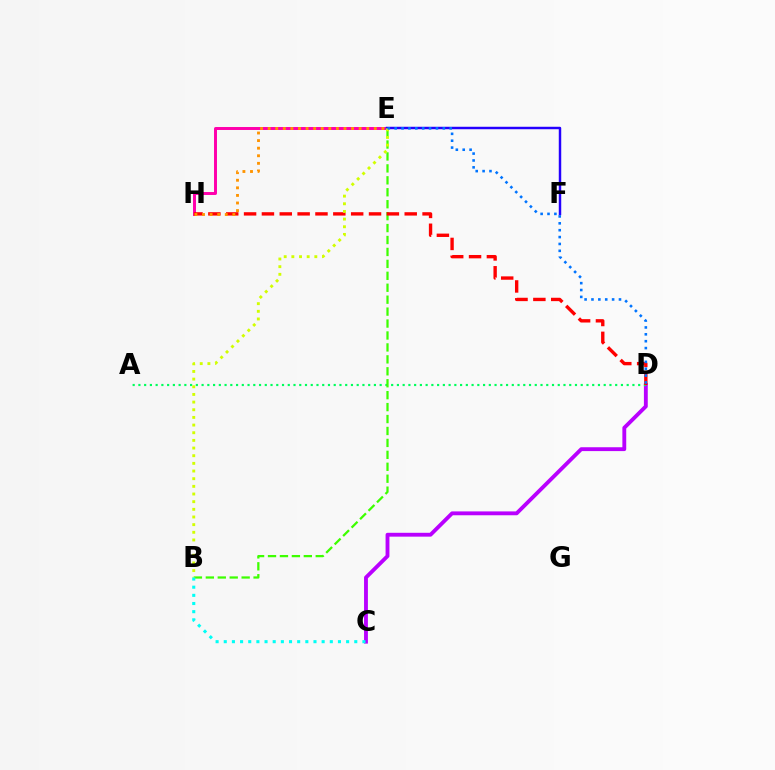{('E', 'H'): [{'color': '#ff00ac', 'line_style': 'solid', 'thickness': 2.13}, {'color': '#ff9400', 'line_style': 'dotted', 'thickness': 2.06}], ('C', 'D'): [{'color': '#b900ff', 'line_style': 'solid', 'thickness': 2.77}], ('A', 'D'): [{'color': '#00ff5c', 'line_style': 'dotted', 'thickness': 1.56}], ('B', 'E'): [{'color': '#3dff00', 'line_style': 'dashed', 'thickness': 1.62}, {'color': '#d1ff00', 'line_style': 'dotted', 'thickness': 2.08}], ('E', 'F'): [{'color': '#2500ff', 'line_style': 'solid', 'thickness': 1.77}], ('D', 'H'): [{'color': '#ff0000', 'line_style': 'dashed', 'thickness': 2.42}], ('B', 'C'): [{'color': '#00fff6', 'line_style': 'dotted', 'thickness': 2.22}], ('D', 'E'): [{'color': '#0074ff', 'line_style': 'dotted', 'thickness': 1.87}]}